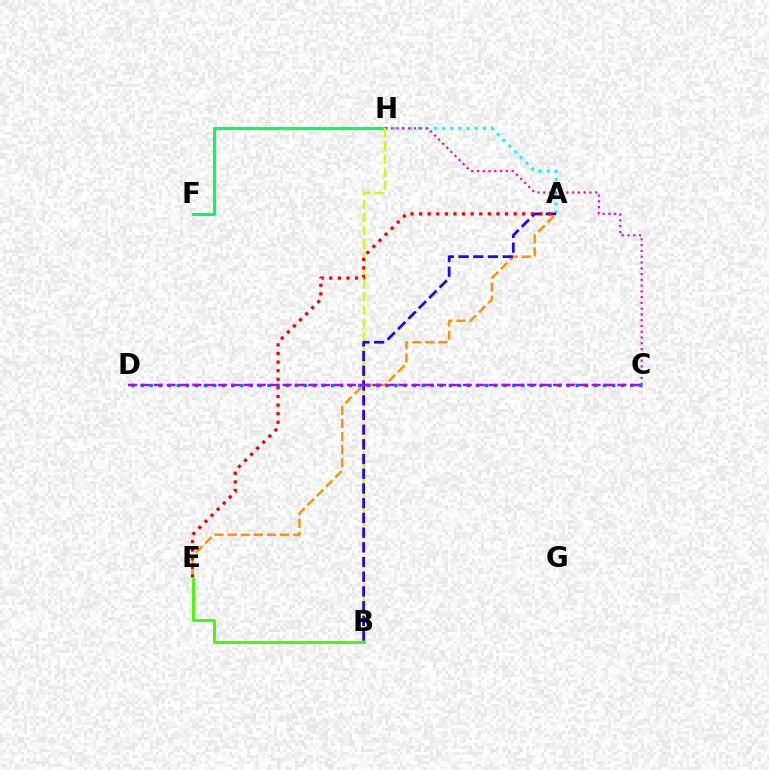{('A', 'H'): [{'color': '#00fff6', 'line_style': 'dotted', 'thickness': 2.21}], ('F', 'H'): [{'color': '#00ff5c', 'line_style': 'solid', 'thickness': 2.18}], ('C', 'H'): [{'color': '#ff00ac', 'line_style': 'dotted', 'thickness': 1.57}], ('B', 'H'): [{'color': '#d1ff00', 'line_style': 'dashed', 'thickness': 1.8}], ('A', 'E'): [{'color': '#ff9400', 'line_style': 'dashed', 'thickness': 1.78}, {'color': '#ff0000', 'line_style': 'dotted', 'thickness': 2.33}], ('A', 'B'): [{'color': '#2500ff', 'line_style': 'dashed', 'thickness': 2.0}], ('C', 'D'): [{'color': '#0074ff', 'line_style': 'dotted', 'thickness': 2.46}, {'color': '#b900ff', 'line_style': 'dashed', 'thickness': 1.75}], ('B', 'E'): [{'color': '#3dff00', 'line_style': 'solid', 'thickness': 2.12}]}